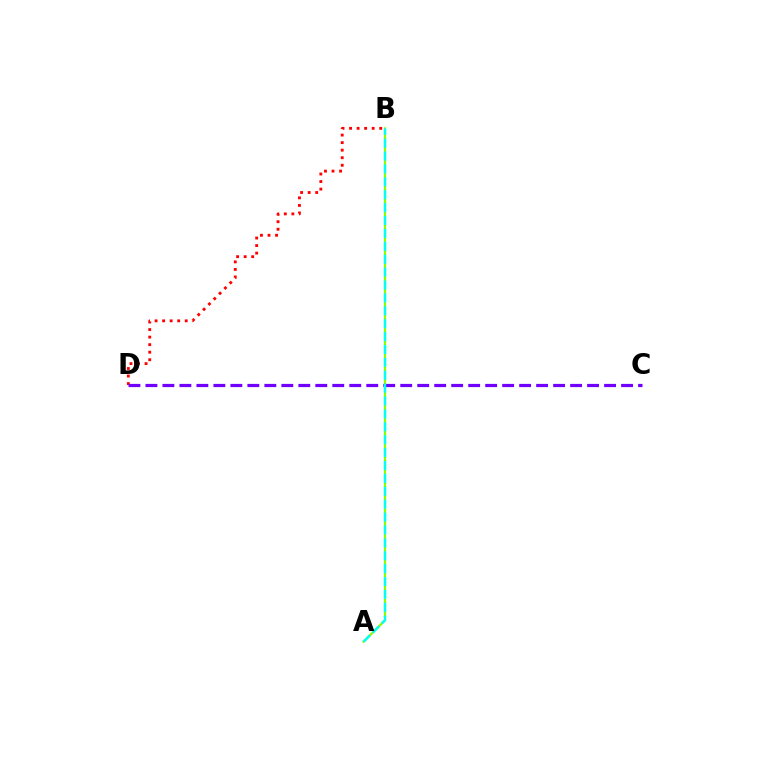{('A', 'B'): [{'color': '#84ff00', 'line_style': 'solid', 'thickness': 1.55}, {'color': '#00fff6', 'line_style': 'dashed', 'thickness': 1.75}], ('B', 'D'): [{'color': '#ff0000', 'line_style': 'dotted', 'thickness': 2.05}], ('C', 'D'): [{'color': '#7200ff', 'line_style': 'dashed', 'thickness': 2.31}]}